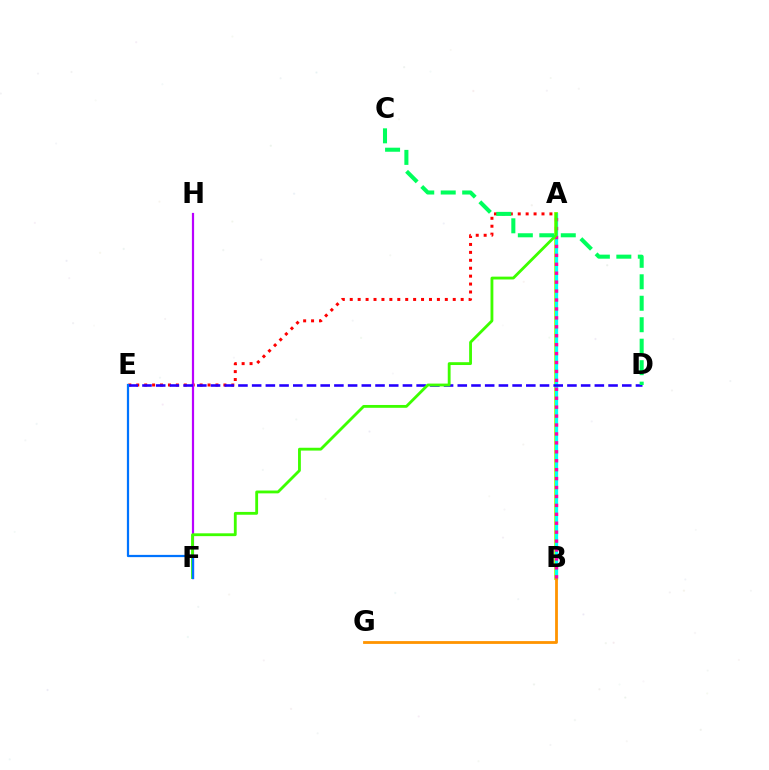{('A', 'B'): [{'color': '#d1ff00', 'line_style': 'solid', 'thickness': 2.8}, {'color': '#00fff6', 'line_style': 'solid', 'thickness': 2.38}, {'color': '#ff00ac', 'line_style': 'dotted', 'thickness': 2.43}], ('A', 'E'): [{'color': '#ff0000', 'line_style': 'dotted', 'thickness': 2.15}], ('B', 'G'): [{'color': '#ff9400', 'line_style': 'solid', 'thickness': 2.01}], ('F', 'H'): [{'color': '#b900ff', 'line_style': 'solid', 'thickness': 1.59}], ('D', 'E'): [{'color': '#2500ff', 'line_style': 'dashed', 'thickness': 1.86}], ('A', 'F'): [{'color': '#3dff00', 'line_style': 'solid', 'thickness': 2.04}], ('E', 'F'): [{'color': '#0074ff', 'line_style': 'solid', 'thickness': 1.61}], ('C', 'D'): [{'color': '#00ff5c', 'line_style': 'dashed', 'thickness': 2.92}]}